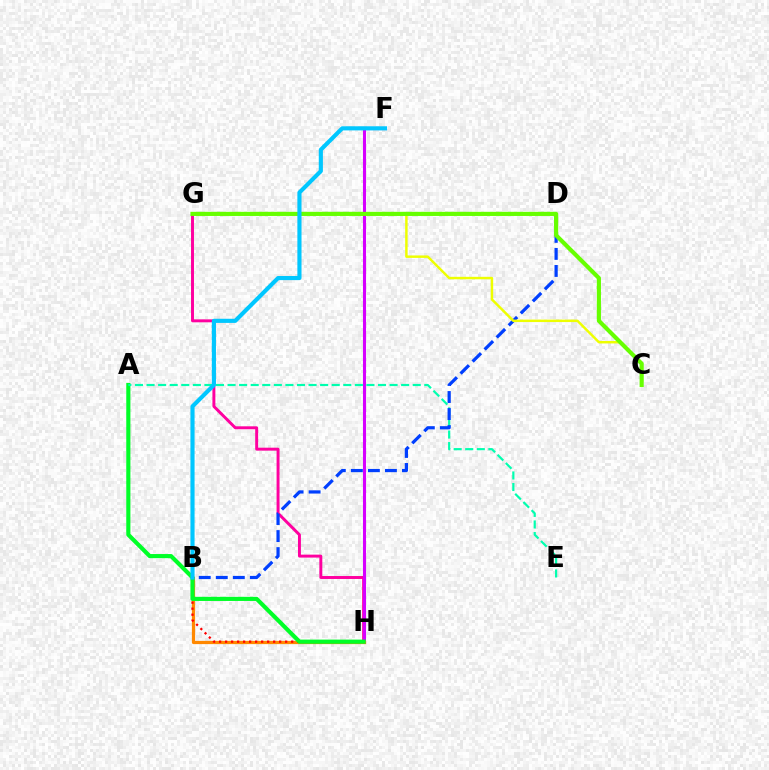{('D', 'G'): [{'color': '#4f00ff', 'line_style': 'dotted', 'thickness': 1.51}], ('G', 'H'): [{'color': '#ff00a0', 'line_style': 'solid', 'thickness': 2.12}], ('F', 'H'): [{'color': '#d600ff', 'line_style': 'solid', 'thickness': 2.21}], ('B', 'H'): [{'color': '#ff8800', 'line_style': 'solid', 'thickness': 2.32}, {'color': '#ff0000', 'line_style': 'dotted', 'thickness': 1.63}], ('A', 'H'): [{'color': '#00ff27', 'line_style': 'solid', 'thickness': 2.98}], ('A', 'E'): [{'color': '#00ffaf', 'line_style': 'dashed', 'thickness': 1.57}], ('B', 'D'): [{'color': '#003fff', 'line_style': 'dashed', 'thickness': 2.31}], ('C', 'G'): [{'color': '#eeff00', 'line_style': 'solid', 'thickness': 1.77}, {'color': '#66ff00', 'line_style': 'solid', 'thickness': 2.98}], ('B', 'F'): [{'color': '#00c7ff', 'line_style': 'solid', 'thickness': 2.98}]}